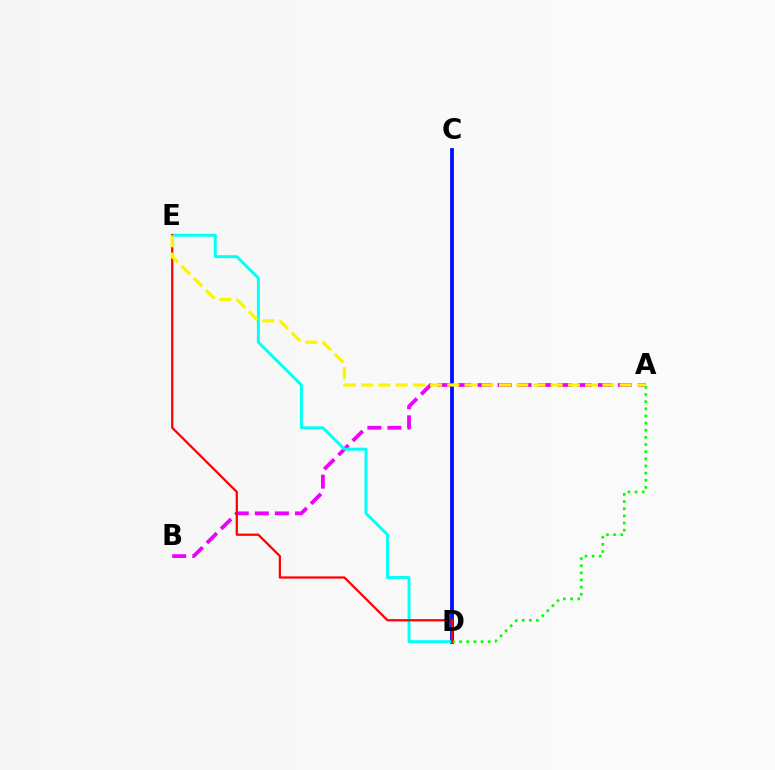{('A', 'B'): [{'color': '#ee00ff', 'line_style': 'dashed', 'thickness': 2.72}], ('C', 'D'): [{'color': '#0010ff', 'line_style': 'solid', 'thickness': 2.75}], ('A', 'D'): [{'color': '#08ff00', 'line_style': 'dotted', 'thickness': 1.94}], ('D', 'E'): [{'color': '#00fff6', 'line_style': 'solid', 'thickness': 2.11}, {'color': '#ff0000', 'line_style': 'solid', 'thickness': 1.61}], ('A', 'E'): [{'color': '#fcf500', 'line_style': 'dashed', 'thickness': 2.34}]}